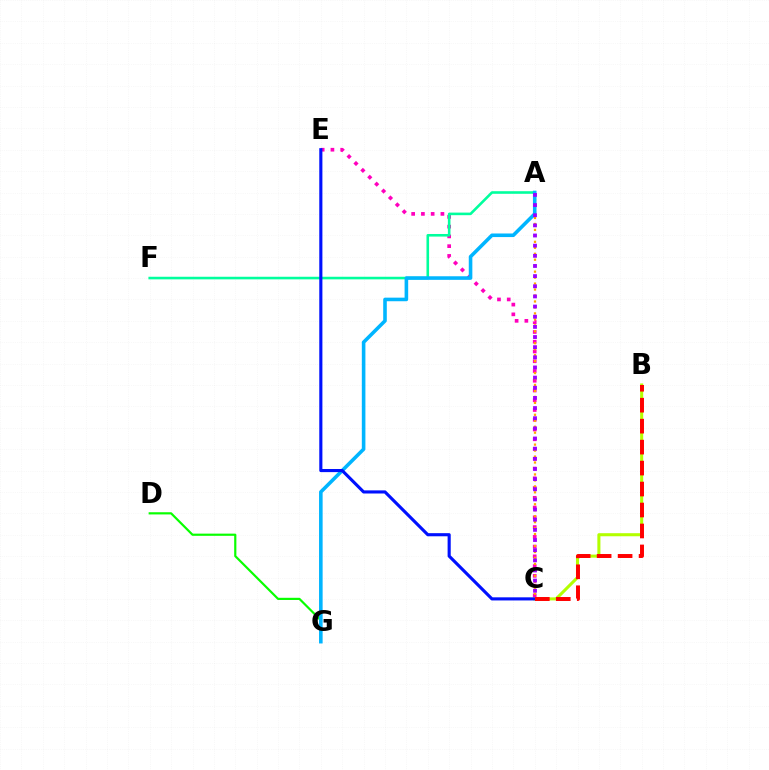{('C', 'E'): [{'color': '#ff00bd', 'line_style': 'dotted', 'thickness': 2.65}, {'color': '#0010ff', 'line_style': 'solid', 'thickness': 2.25}], ('D', 'G'): [{'color': '#08ff00', 'line_style': 'solid', 'thickness': 1.58}], ('A', 'F'): [{'color': '#00ff9d', 'line_style': 'solid', 'thickness': 1.87}], ('B', 'C'): [{'color': '#b3ff00', 'line_style': 'solid', 'thickness': 2.2}, {'color': '#ff0000', 'line_style': 'dashed', 'thickness': 2.85}], ('A', 'C'): [{'color': '#ffa500', 'line_style': 'dotted', 'thickness': 1.62}, {'color': '#9b00ff', 'line_style': 'dotted', 'thickness': 2.76}], ('A', 'G'): [{'color': '#00b5ff', 'line_style': 'solid', 'thickness': 2.58}]}